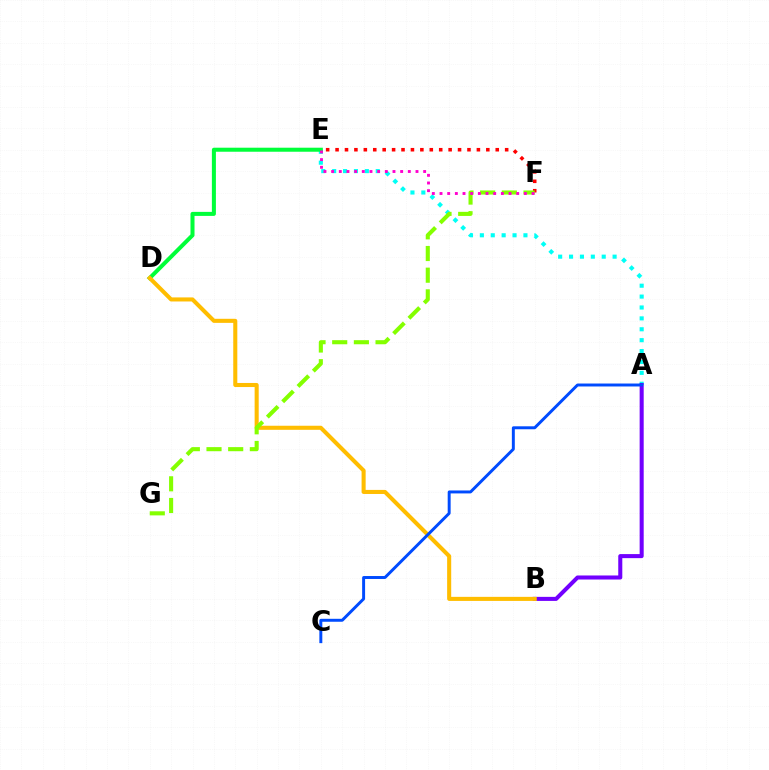{('A', 'E'): [{'color': '#00fff6', 'line_style': 'dotted', 'thickness': 2.96}], ('D', 'E'): [{'color': '#00ff39', 'line_style': 'solid', 'thickness': 2.9}], ('A', 'B'): [{'color': '#7200ff', 'line_style': 'solid', 'thickness': 2.92}], ('E', 'F'): [{'color': '#ff0000', 'line_style': 'dotted', 'thickness': 2.56}, {'color': '#ff00cf', 'line_style': 'dotted', 'thickness': 2.08}], ('B', 'D'): [{'color': '#ffbd00', 'line_style': 'solid', 'thickness': 2.93}], ('F', 'G'): [{'color': '#84ff00', 'line_style': 'dashed', 'thickness': 2.94}], ('A', 'C'): [{'color': '#004bff', 'line_style': 'solid', 'thickness': 2.12}]}